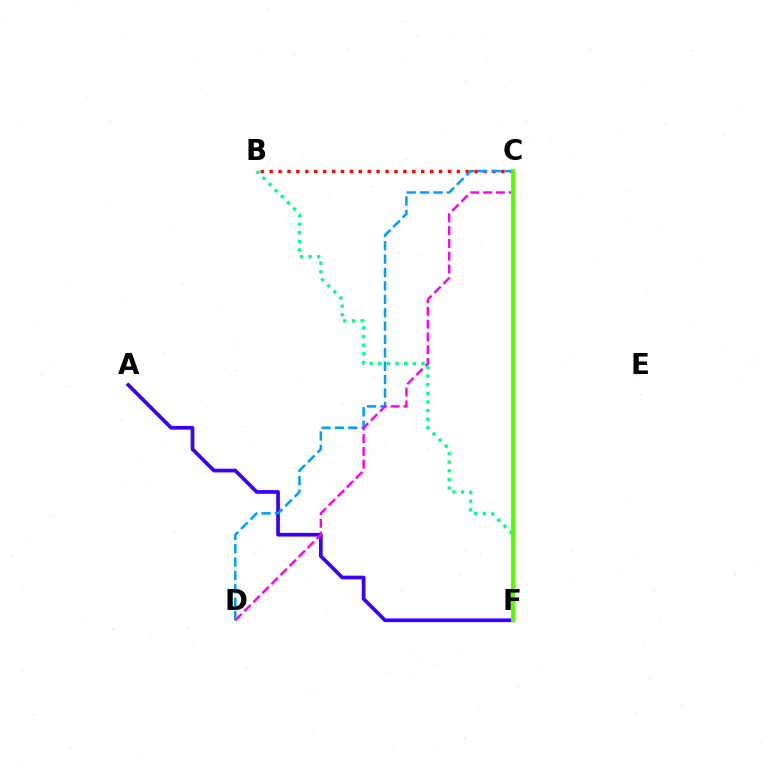{('B', 'C'): [{'color': '#ff0000', 'line_style': 'dotted', 'thickness': 2.42}], ('A', 'F'): [{'color': '#3700ff', 'line_style': 'solid', 'thickness': 2.67}], ('C', 'D'): [{'color': '#009eff', 'line_style': 'dashed', 'thickness': 1.82}, {'color': '#ff00ed', 'line_style': 'dashed', 'thickness': 1.74}], ('B', 'F'): [{'color': '#00ff86', 'line_style': 'dotted', 'thickness': 2.35}], ('C', 'F'): [{'color': '#ffd500', 'line_style': 'solid', 'thickness': 2.41}, {'color': '#4fff00', 'line_style': 'solid', 'thickness': 2.77}]}